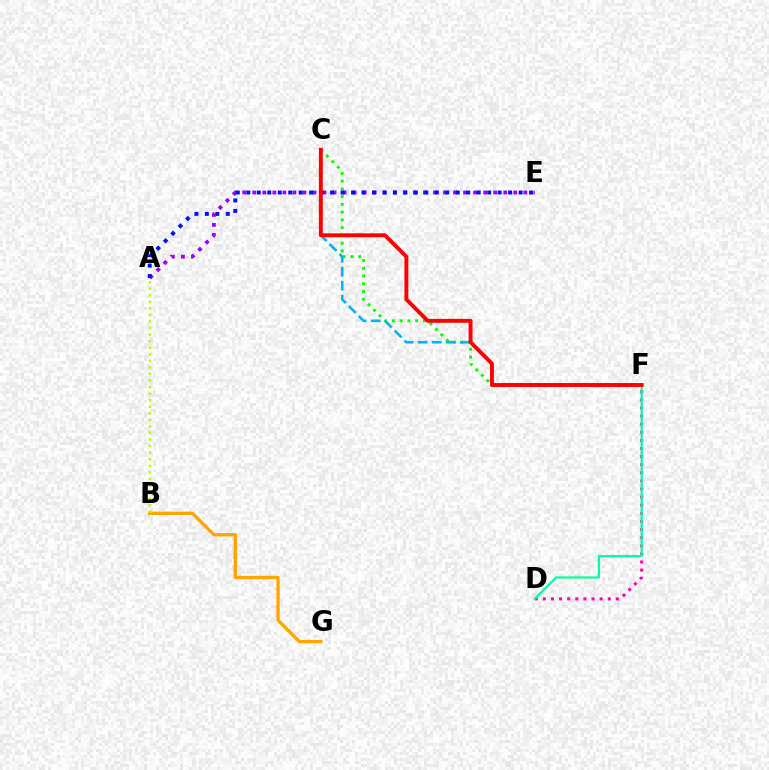{('C', 'F'): [{'color': '#08ff00', 'line_style': 'dotted', 'thickness': 2.11}, {'color': '#00b5ff', 'line_style': 'dashed', 'thickness': 1.9}, {'color': '#ff0000', 'line_style': 'solid', 'thickness': 2.82}], ('B', 'G'): [{'color': '#ffa500', 'line_style': 'solid', 'thickness': 2.39}], ('A', 'E'): [{'color': '#9b00ff', 'line_style': 'dotted', 'thickness': 2.73}, {'color': '#0010ff', 'line_style': 'dotted', 'thickness': 2.85}], ('A', 'B'): [{'color': '#b3ff00', 'line_style': 'dotted', 'thickness': 1.78}], ('D', 'F'): [{'color': '#ff00bd', 'line_style': 'dotted', 'thickness': 2.2}, {'color': '#00ff9d', 'line_style': 'solid', 'thickness': 1.6}]}